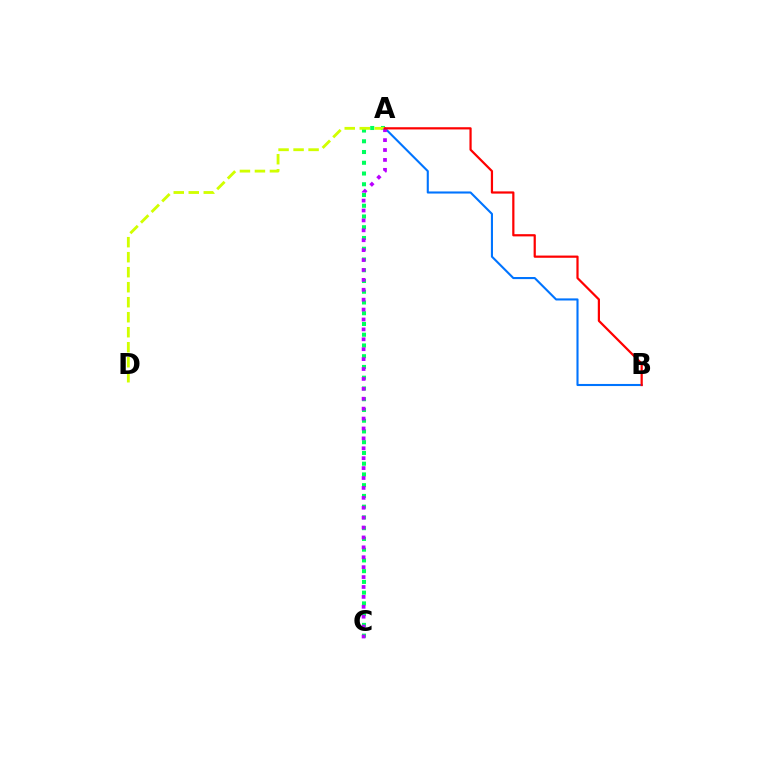{('A', 'B'): [{'color': '#0074ff', 'line_style': 'solid', 'thickness': 1.51}, {'color': '#ff0000', 'line_style': 'solid', 'thickness': 1.6}], ('A', 'C'): [{'color': '#00ff5c', 'line_style': 'dotted', 'thickness': 2.92}, {'color': '#b900ff', 'line_style': 'dotted', 'thickness': 2.69}], ('A', 'D'): [{'color': '#d1ff00', 'line_style': 'dashed', 'thickness': 2.04}]}